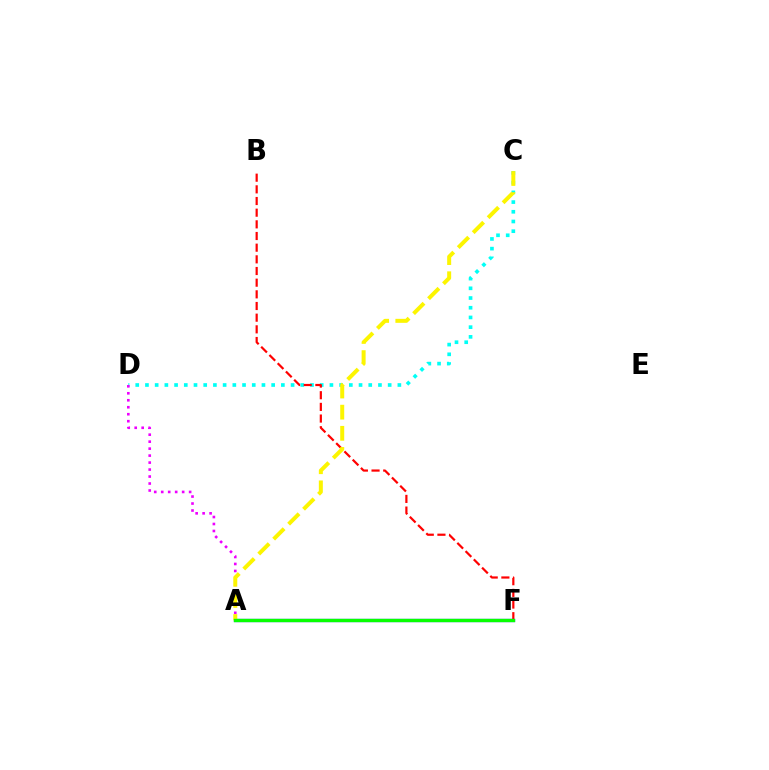{('C', 'D'): [{'color': '#00fff6', 'line_style': 'dotted', 'thickness': 2.64}], ('A', 'D'): [{'color': '#ee00ff', 'line_style': 'dotted', 'thickness': 1.9}], ('B', 'F'): [{'color': '#ff0000', 'line_style': 'dashed', 'thickness': 1.58}], ('A', 'F'): [{'color': '#0010ff', 'line_style': 'solid', 'thickness': 2.32}, {'color': '#08ff00', 'line_style': 'solid', 'thickness': 2.39}], ('A', 'C'): [{'color': '#fcf500', 'line_style': 'dashed', 'thickness': 2.87}]}